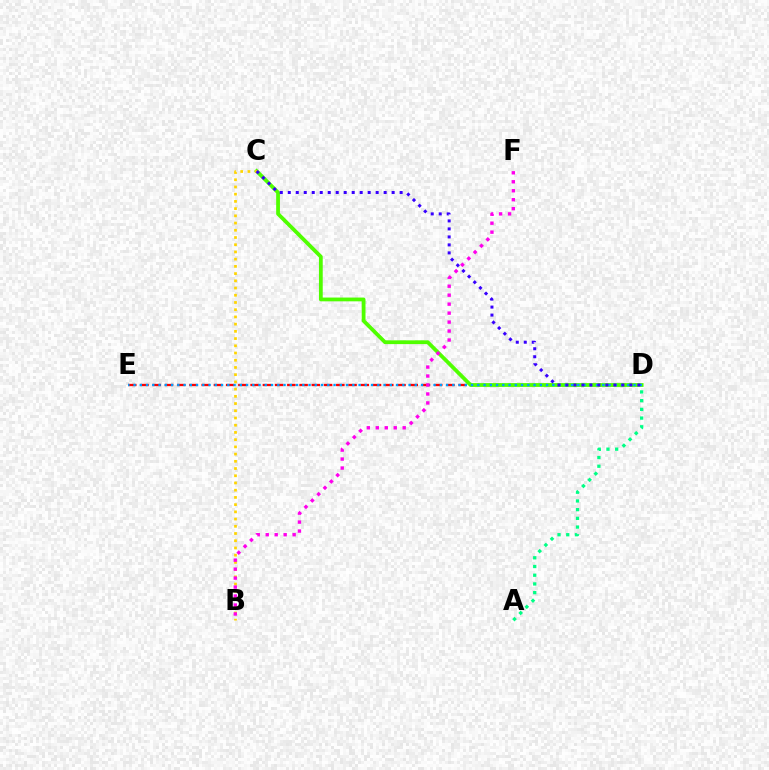{('D', 'E'): [{'color': '#ff0000', 'line_style': 'dashed', 'thickness': 1.66}, {'color': '#009eff', 'line_style': 'dotted', 'thickness': 1.7}], ('C', 'D'): [{'color': '#4fff00', 'line_style': 'solid', 'thickness': 2.72}, {'color': '#3700ff', 'line_style': 'dotted', 'thickness': 2.17}], ('A', 'D'): [{'color': '#00ff86', 'line_style': 'dotted', 'thickness': 2.37}], ('B', 'C'): [{'color': '#ffd500', 'line_style': 'dotted', 'thickness': 1.96}], ('B', 'F'): [{'color': '#ff00ed', 'line_style': 'dotted', 'thickness': 2.44}]}